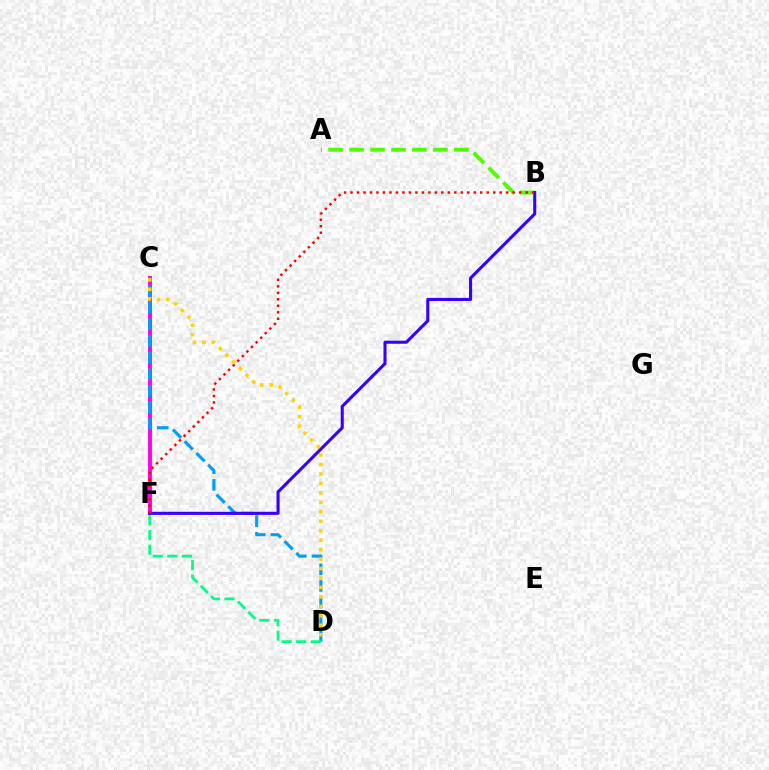{('C', 'F'): [{'color': '#ff00ed', 'line_style': 'solid', 'thickness': 2.8}], ('A', 'B'): [{'color': '#4fff00', 'line_style': 'dashed', 'thickness': 2.85}], ('C', 'D'): [{'color': '#009eff', 'line_style': 'dashed', 'thickness': 2.26}, {'color': '#ffd500', 'line_style': 'dotted', 'thickness': 2.57}], ('D', 'F'): [{'color': '#00ff86', 'line_style': 'dashed', 'thickness': 1.98}], ('B', 'F'): [{'color': '#3700ff', 'line_style': 'solid', 'thickness': 2.22}, {'color': '#ff0000', 'line_style': 'dotted', 'thickness': 1.76}]}